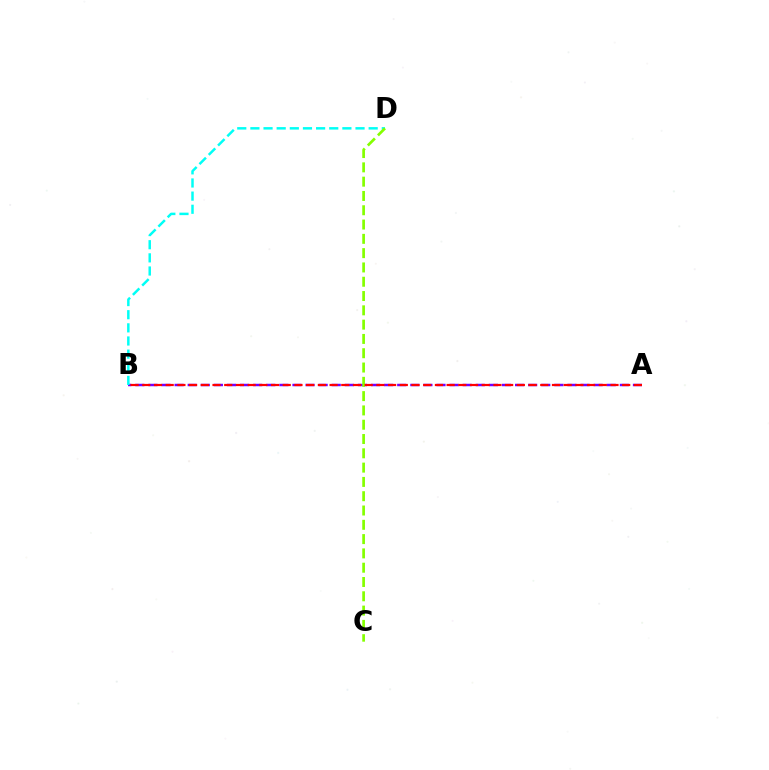{('A', 'B'): [{'color': '#7200ff', 'line_style': 'dashed', 'thickness': 1.78}, {'color': '#ff0000', 'line_style': 'dashed', 'thickness': 1.59}], ('B', 'D'): [{'color': '#00fff6', 'line_style': 'dashed', 'thickness': 1.79}], ('C', 'D'): [{'color': '#84ff00', 'line_style': 'dashed', 'thickness': 1.94}]}